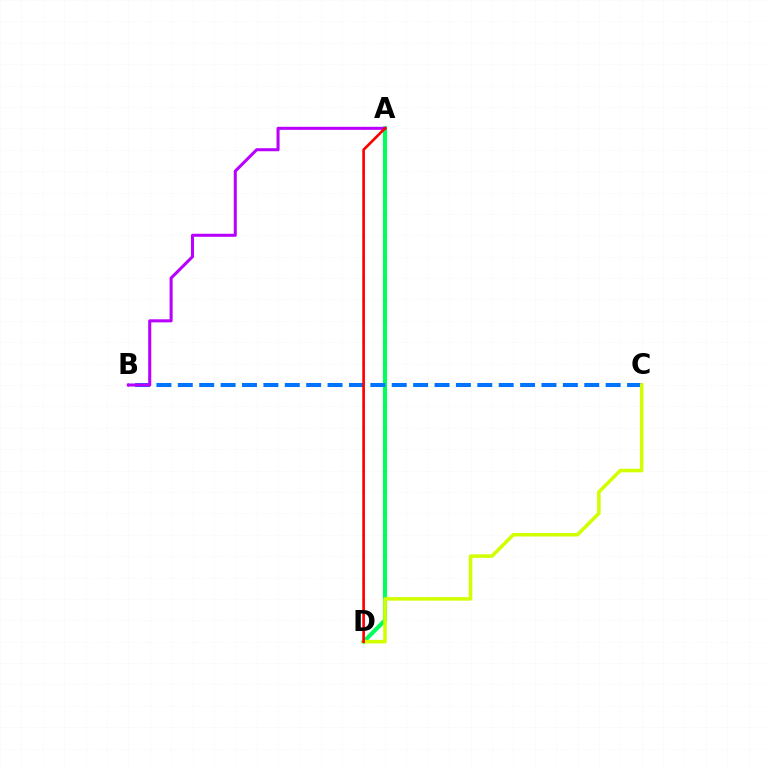{('A', 'D'): [{'color': '#00ff5c', 'line_style': 'solid', 'thickness': 2.96}, {'color': '#ff0000', 'line_style': 'solid', 'thickness': 1.92}], ('B', 'C'): [{'color': '#0074ff', 'line_style': 'dashed', 'thickness': 2.91}], ('A', 'B'): [{'color': '#b900ff', 'line_style': 'solid', 'thickness': 2.19}], ('C', 'D'): [{'color': '#d1ff00', 'line_style': 'solid', 'thickness': 2.54}]}